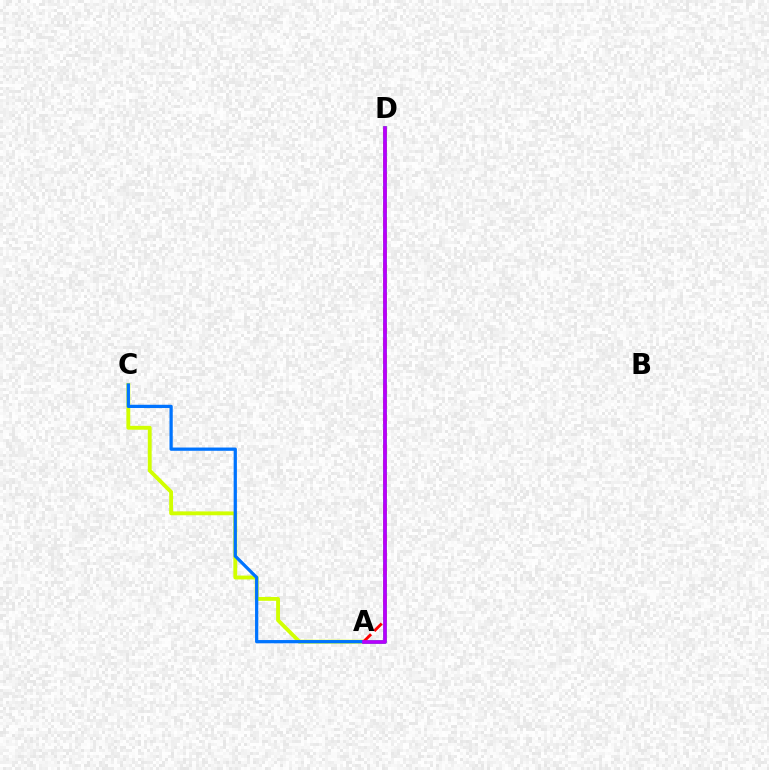{('A', 'D'): [{'color': '#00ff5c', 'line_style': 'solid', 'thickness': 2.66}, {'color': '#ff0000', 'line_style': 'dashed', 'thickness': 2.05}, {'color': '#b900ff', 'line_style': 'solid', 'thickness': 2.65}], ('A', 'C'): [{'color': '#d1ff00', 'line_style': 'solid', 'thickness': 2.78}, {'color': '#0074ff', 'line_style': 'solid', 'thickness': 2.34}]}